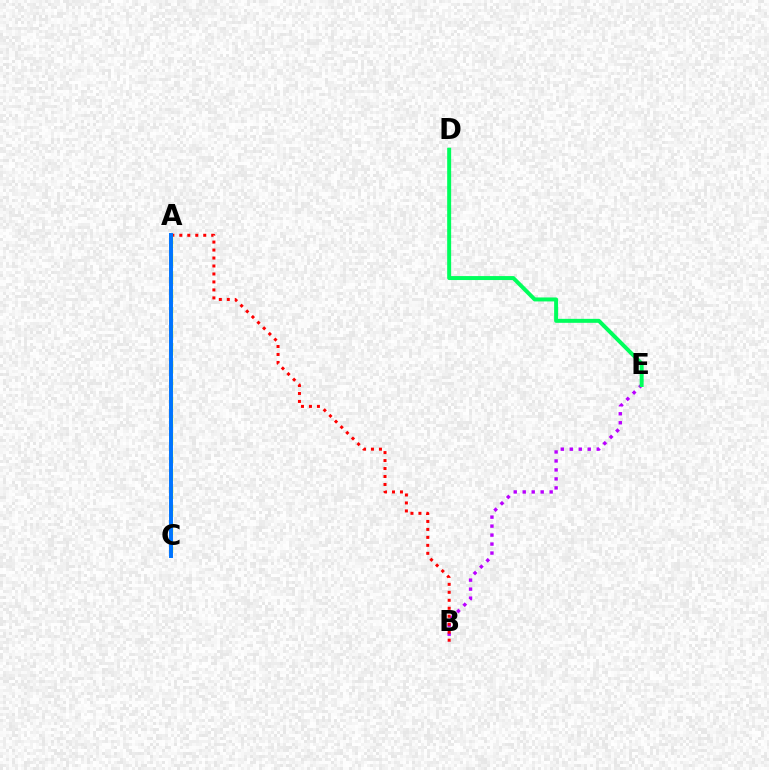{('B', 'E'): [{'color': '#b900ff', 'line_style': 'dotted', 'thickness': 2.44}], ('A', 'B'): [{'color': '#ff0000', 'line_style': 'dotted', 'thickness': 2.17}], ('A', 'C'): [{'color': '#d1ff00', 'line_style': 'dashed', 'thickness': 2.44}, {'color': '#0074ff', 'line_style': 'solid', 'thickness': 2.84}], ('D', 'E'): [{'color': '#00ff5c', 'line_style': 'solid', 'thickness': 2.86}]}